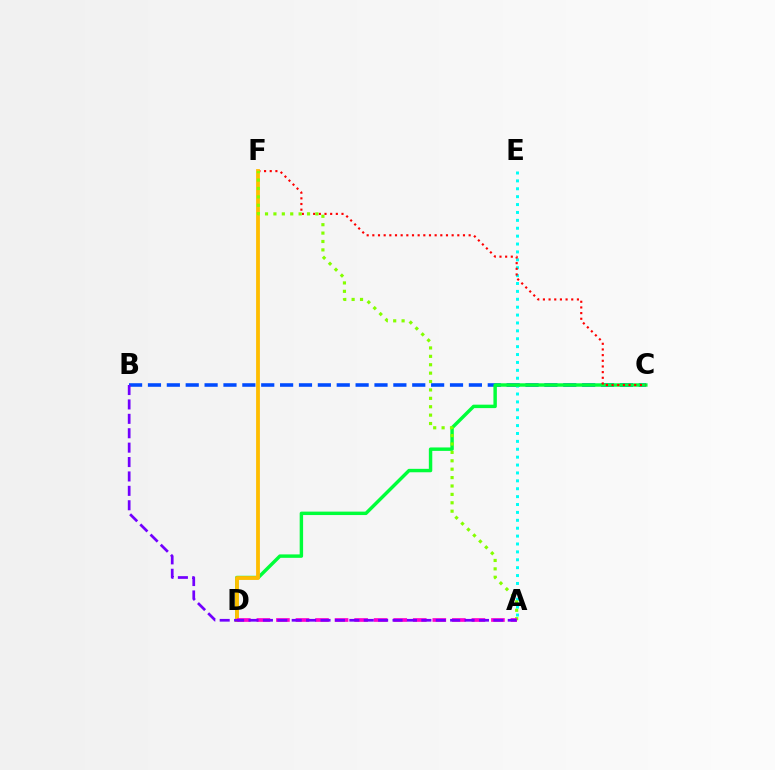{('B', 'C'): [{'color': '#004bff', 'line_style': 'dashed', 'thickness': 2.56}], ('A', 'E'): [{'color': '#00fff6', 'line_style': 'dotted', 'thickness': 2.14}], ('C', 'D'): [{'color': '#00ff39', 'line_style': 'solid', 'thickness': 2.47}], ('C', 'F'): [{'color': '#ff0000', 'line_style': 'dotted', 'thickness': 1.54}], ('D', 'F'): [{'color': '#ffbd00', 'line_style': 'solid', 'thickness': 2.74}], ('A', 'F'): [{'color': '#84ff00', 'line_style': 'dotted', 'thickness': 2.28}], ('A', 'D'): [{'color': '#ff00cf', 'line_style': 'dashed', 'thickness': 2.66}], ('A', 'B'): [{'color': '#7200ff', 'line_style': 'dashed', 'thickness': 1.96}]}